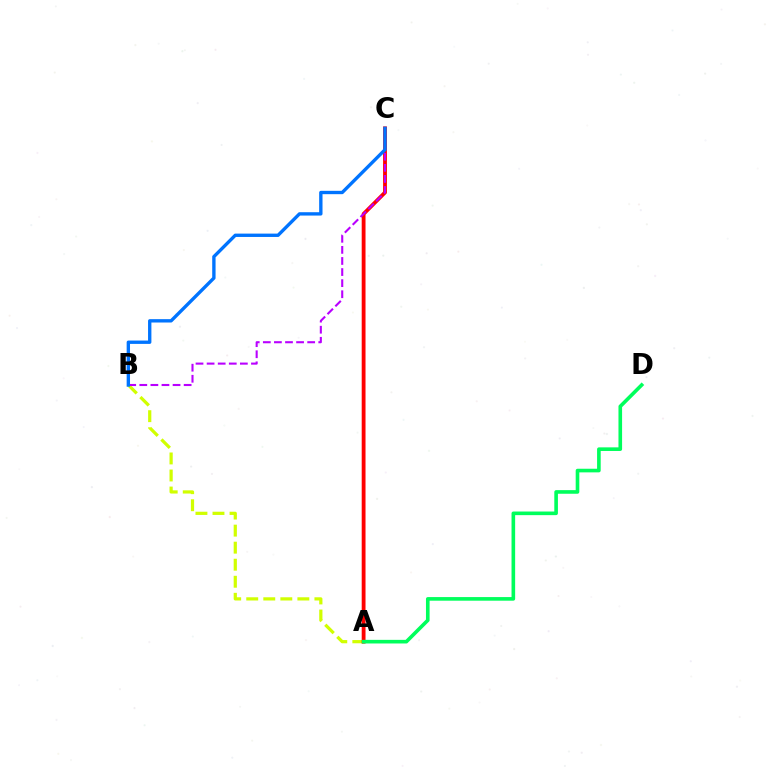{('A', 'B'): [{'color': '#d1ff00', 'line_style': 'dashed', 'thickness': 2.32}], ('A', 'C'): [{'color': '#ff0000', 'line_style': 'solid', 'thickness': 2.75}], ('B', 'C'): [{'color': '#b900ff', 'line_style': 'dashed', 'thickness': 1.51}, {'color': '#0074ff', 'line_style': 'solid', 'thickness': 2.42}], ('A', 'D'): [{'color': '#00ff5c', 'line_style': 'solid', 'thickness': 2.61}]}